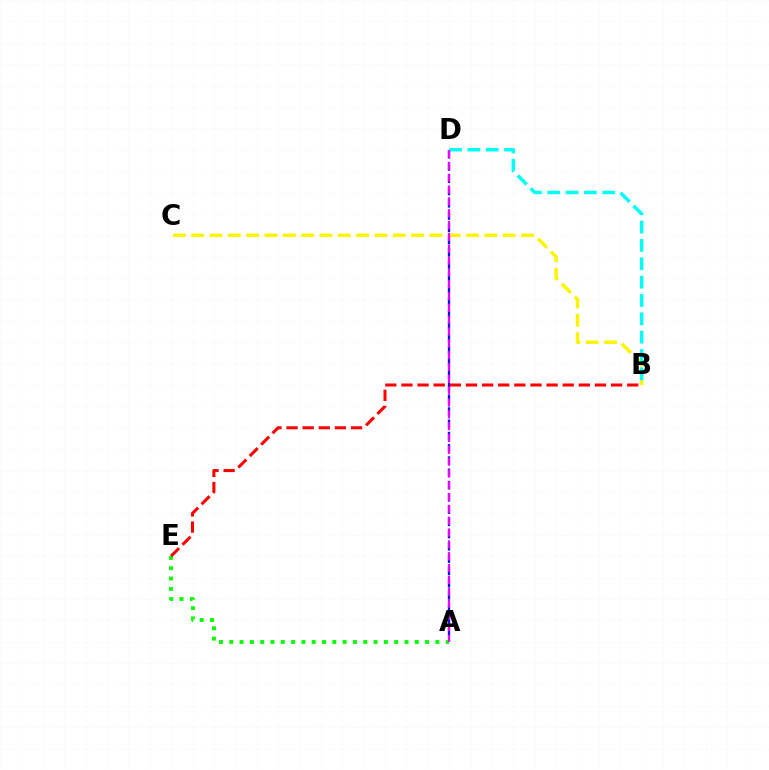{('B', 'C'): [{'color': '#fcf500', 'line_style': 'dashed', 'thickness': 2.49}], ('A', 'D'): [{'color': '#0010ff', 'line_style': 'dashed', 'thickness': 1.66}, {'color': '#ee00ff', 'line_style': 'dashed', 'thickness': 1.61}], ('B', 'D'): [{'color': '#00fff6', 'line_style': 'dashed', 'thickness': 2.49}], ('A', 'E'): [{'color': '#08ff00', 'line_style': 'dotted', 'thickness': 2.8}], ('B', 'E'): [{'color': '#ff0000', 'line_style': 'dashed', 'thickness': 2.19}]}